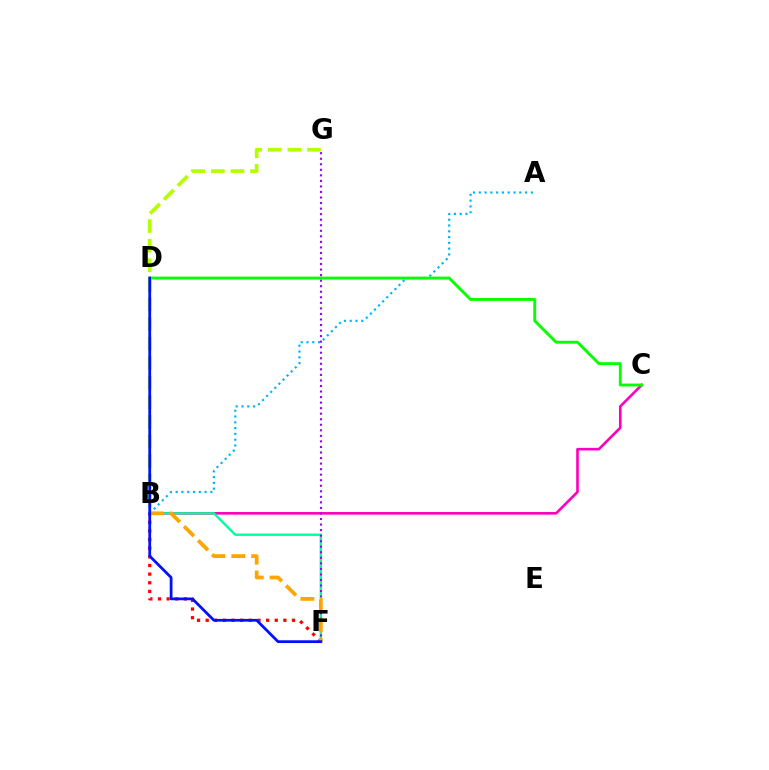{('B', 'C'): [{'color': '#ff00bd', 'line_style': 'solid', 'thickness': 1.89}], ('A', 'B'): [{'color': '#00b5ff', 'line_style': 'dotted', 'thickness': 1.57}], ('B', 'F'): [{'color': '#00ff9d', 'line_style': 'solid', 'thickness': 1.7}, {'color': '#ff0000', 'line_style': 'dotted', 'thickness': 2.35}, {'color': '#ffa500', 'line_style': 'dashed', 'thickness': 2.7}], ('C', 'D'): [{'color': '#08ff00', 'line_style': 'solid', 'thickness': 2.08}], ('F', 'G'): [{'color': '#9b00ff', 'line_style': 'dotted', 'thickness': 1.51}], ('B', 'G'): [{'color': '#b3ff00', 'line_style': 'dashed', 'thickness': 2.66}], ('D', 'F'): [{'color': '#0010ff', 'line_style': 'solid', 'thickness': 1.99}]}